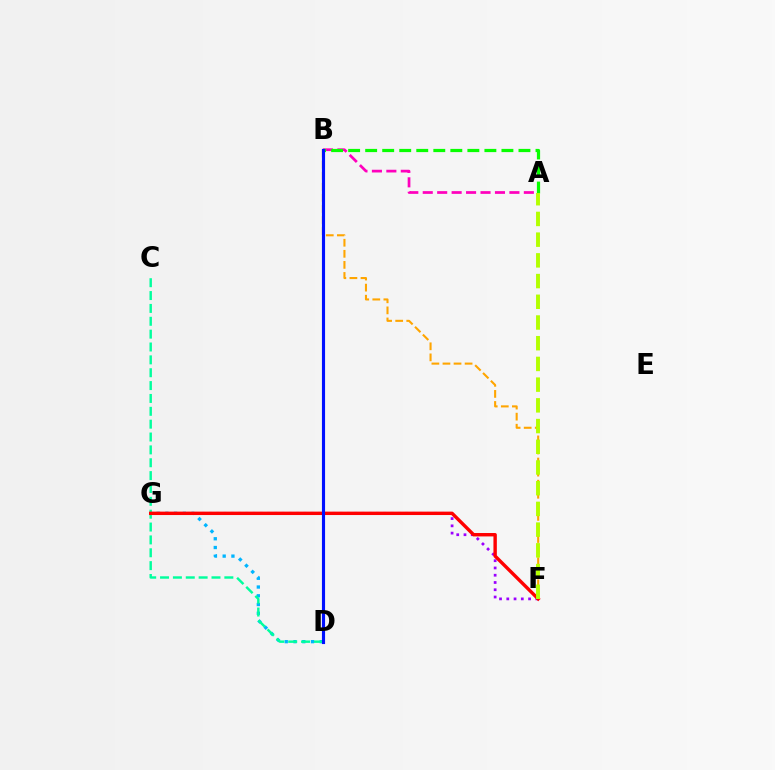{('B', 'F'): [{'color': '#ffa500', 'line_style': 'dashed', 'thickness': 1.5}], ('A', 'B'): [{'color': '#ff00bd', 'line_style': 'dashed', 'thickness': 1.96}, {'color': '#08ff00', 'line_style': 'dashed', 'thickness': 2.31}], ('D', 'G'): [{'color': '#00b5ff', 'line_style': 'dotted', 'thickness': 2.38}], ('C', 'D'): [{'color': '#00ff9d', 'line_style': 'dashed', 'thickness': 1.75}], ('F', 'G'): [{'color': '#9b00ff', 'line_style': 'dotted', 'thickness': 1.97}, {'color': '#ff0000', 'line_style': 'solid', 'thickness': 2.45}], ('B', 'D'): [{'color': '#0010ff', 'line_style': 'solid', 'thickness': 2.25}], ('A', 'F'): [{'color': '#b3ff00', 'line_style': 'dashed', 'thickness': 2.81}]}